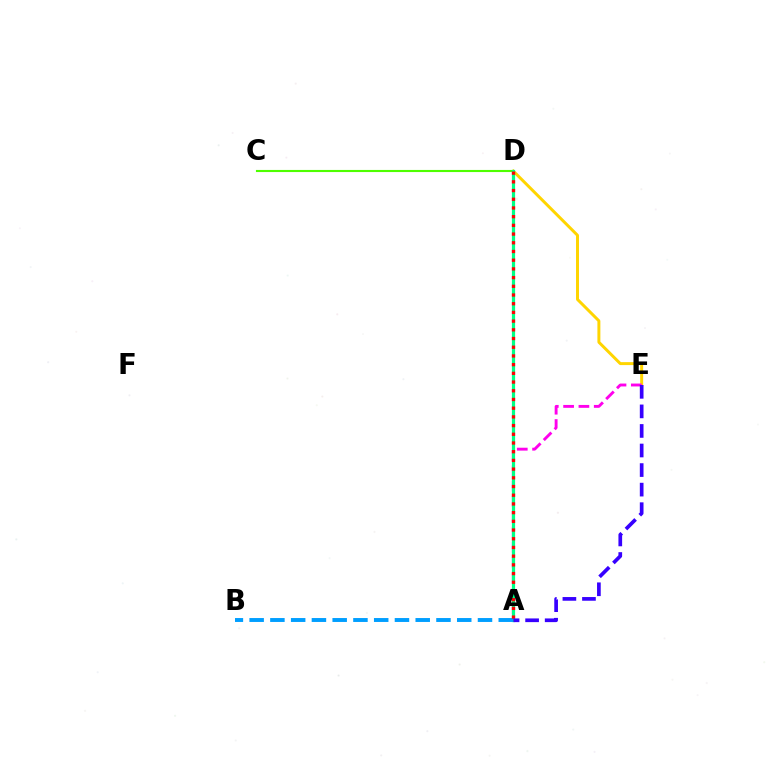{('D', 'E'): [{'color': '#ffd500', 'line_style': 'solid', 'thickness': 2.14}], ('A', 'E'): [{'color': '#ff00ed', 'line_style': 'dashed', 'thickness': 2.08}, {'color': '#3700ff', 'line_style': 'dashed', 'thickness': 2.66}], ('C', 'D'): [{'color': '#4fff00', 'line_style': 'solid', 'thickness': 1.52}], ('A', 'D'): [{'color': '#00ff86', 'line_style': 'solid', 'thickness': 2.31}, {'color': '#ff0000', 'line_style': 'dotted', 'thickness': 2.37}], ('A', 'B'): [{'color': '#009eff', 'line_style': 'dashed', 'thickness': 2.82}]}